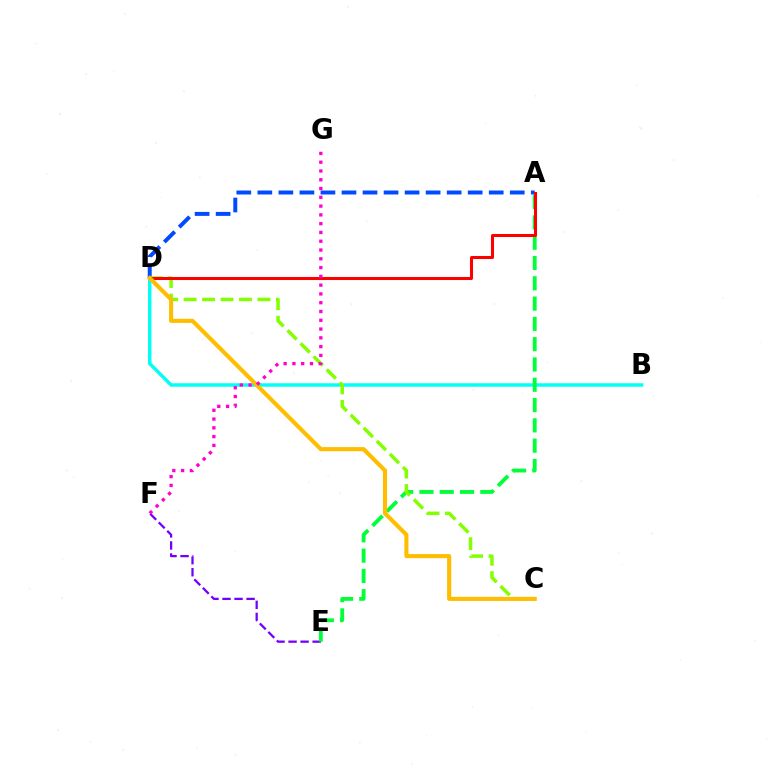{('B', 'D'): [{'color': '#00fff6', 'line_style': 'solid', 'thickness': 2.47}], ('A', 'D'): [{'color': '#004bff', 'line_style': 'dashed', 'thickness': 2.86}, {'color': '#ff0000', 'line_style': 'solid', 'thickness': 2.18}], ('E', 'F'): [{'color': '#7200ff', 'line_style': 'dashed', 'thickness': 1.64}], ('A', 'E'): [{'color': '#00ff39', 'line_style': 'dashed', 'thickness': 2.76}], ('C', 'D'): [{'color': '#84ff00', 'line_style': 'dashed', 'thickness': 2.51}, {'color': '#ffbd00', 'line_style': 'solid', 'thickness': 2.96}], ('F', 'G'): [{'color': '#ff00cf', 'line_style': 'dotted', 'thickness': 2.39}]}